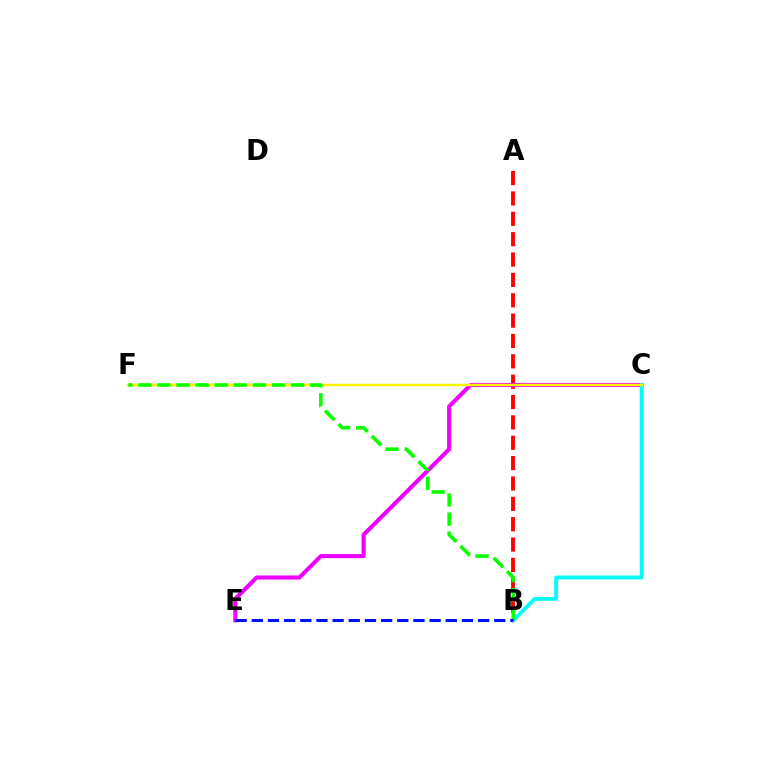{('A', 'B'): [{'color': '#ff0000', 'line_style': 'dashed', 'thickness': 2.77}], ('C', 'E'): [{'color': '#ee00ff', 'line_style': 'solid', 'thickness': 2.94}], ('B', 'C'): [{'color': '#00fff6', 'line_style': 'solid', 'thickness': 2.8}], ('C', 'F'): [{'color': '#fcf500', 'line_style': 'solid', 'thickness': 1.77}], ('B', 'F'): [{'color': '#08ff00', 'line_style': 'dashed', 'thickness': 2.59}], ('B', 'E'): [{'color': '#0010ff', 'line_style': 'dashed', 'thickness': 2.2}]}